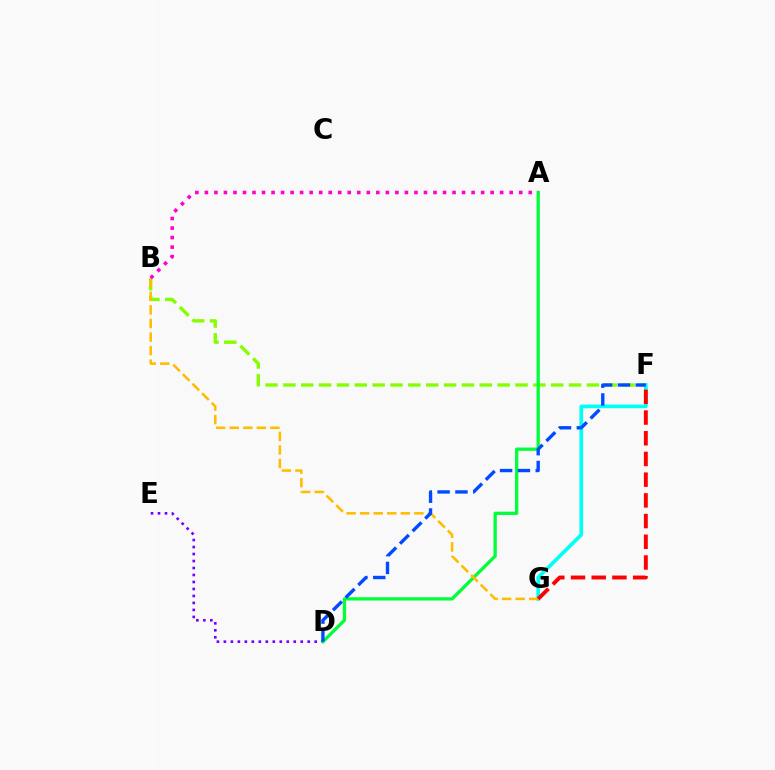{('D', 'E'): [{'color': '#7200ff', 'line_style': 'dotted', 'thickness': 1.9}], ('B', 'F'): [{'color': '#84ff00', 'line_style': 'dashed', 'thickness': 2.43}], ('A', 'D'): [{'color': '#00ff39', 'line_style': 'solid', 'thickness': 2.36}], ('F', 'G'): [{'color': '#00fff6', 'line_style': 'solid', 'thickness': 2.64}, {'color': '#ff0000', 'line_style': 'dashed', 'thickness': 2.81}], ('B', 'G'): [{'color': '#ffbd00', 'line_style': 'dashed', 'thickness': 1.84}], ('D', 'F'): [{'color': '#004bff', 'line_style': 'dashed', 'thickness': 2.42}], ('A', 'B'): [{'color': '#ff00cf', 'line_style': 'dotted', 'thickness': 2.59}]}